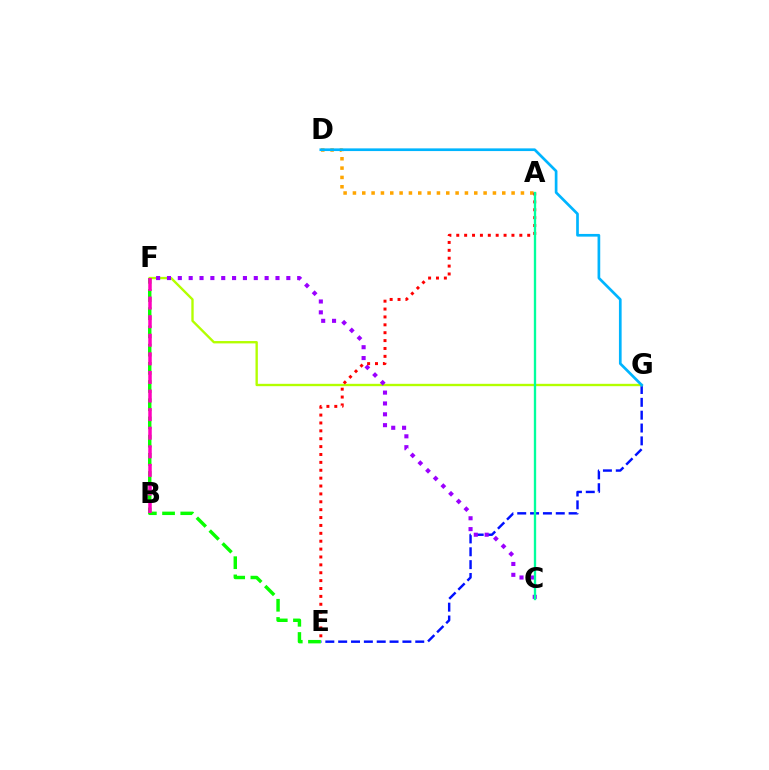{('E', 'G'): [{'color': '#0010ff', 'line_style': 'dashed', 'thickness': 1.75}], ('F', 'G'): [{'color': '#b3ff00', 'line_style': 'solid', 'thickness': 1.7}], ('C', 'F'): [{'color': '#9b00ff', 'line_style': 'dotted', 'thickness': 2.95}], ('A', 'D'): [{'color': '#ffa500', 'line_style': 'dotted', 'thickness': 2.54}], ('E', 'F'): [{'color': '#08ff00', 'line_style': 'dashed', 'thickness': 2.47}], ('A', 'E'): [{'color': '#ff0000', 'line_style': 'dotted', 'thickness': 2.14}], ('D', 'G'): [{'color': '#00b5ff', 'line_style': 'solid', 'thickness': 1.94}], ('A', 'C'): [{'color': '#00ff9d', 'line_style': 'solid', 'thickness': 1.68}], ('B', 'F'): [{'color': '#ff00bd', 'line_style': 'dashed', 'thickness': 2.53}]}